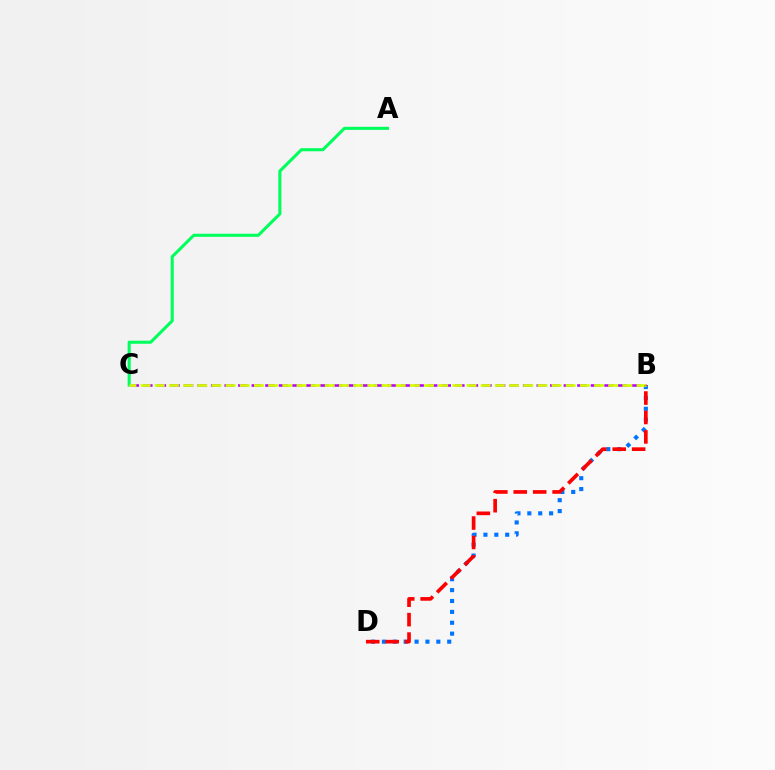{('B', 'D'): [{'color': '#0074ff', 'line_style': 'dotted', 'thickness': 2.96}, {'color': '#ff0000', 'line_style': 'dashed', 'thickness': 2.64}], ('B', 'C'): [{'color': '#b900ff', 'line_style': 'dashed', 'thickness': 1.84}, {'color': '#d1ff00', 'line_style': 'dashed', 'thickness': 1.93}], ('A', 'C'): [{'color': '#00ff5c', 'line_style': 'solid', 'thickness': 2.21}]}